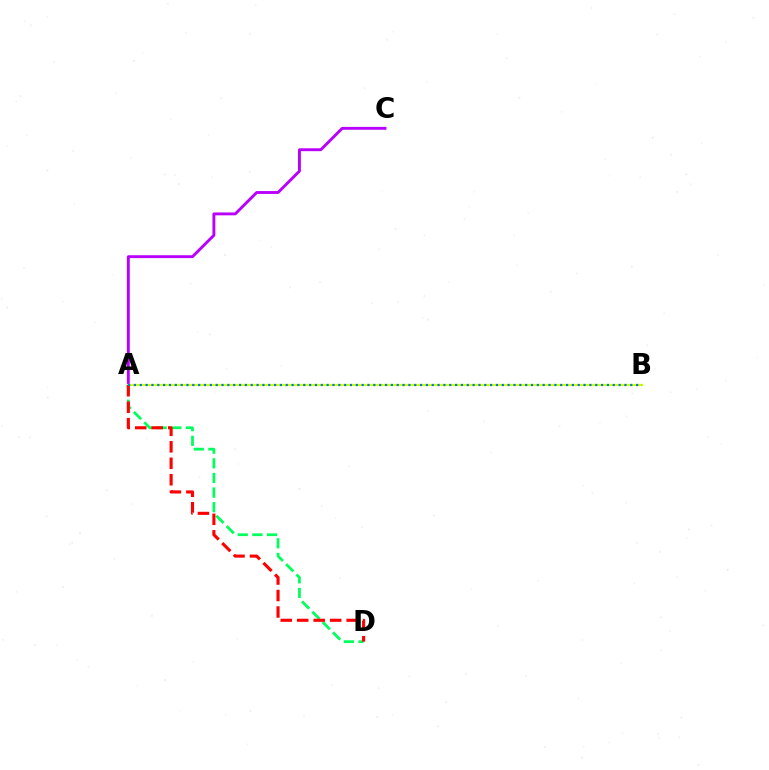{('A', 'D'): [{'color': '#00ff5c', 'line_style': 'dashed', 'thickness': 1.99}, {'color': '#ff0000', 'line_style': 'dashed', 'thickness': 2.24}], ('A', 'C'): [{'color': '#b900ff', 'line_style': 'solid', 'thickness': 2.08}], ('A', 'B'): [{'color': '#d1ff00', 'line_style': 'solid', 'thickness': 1.59}, {'color': '#0074ff', 'line_style': 'dotted', 'thickness': 1.59}]}